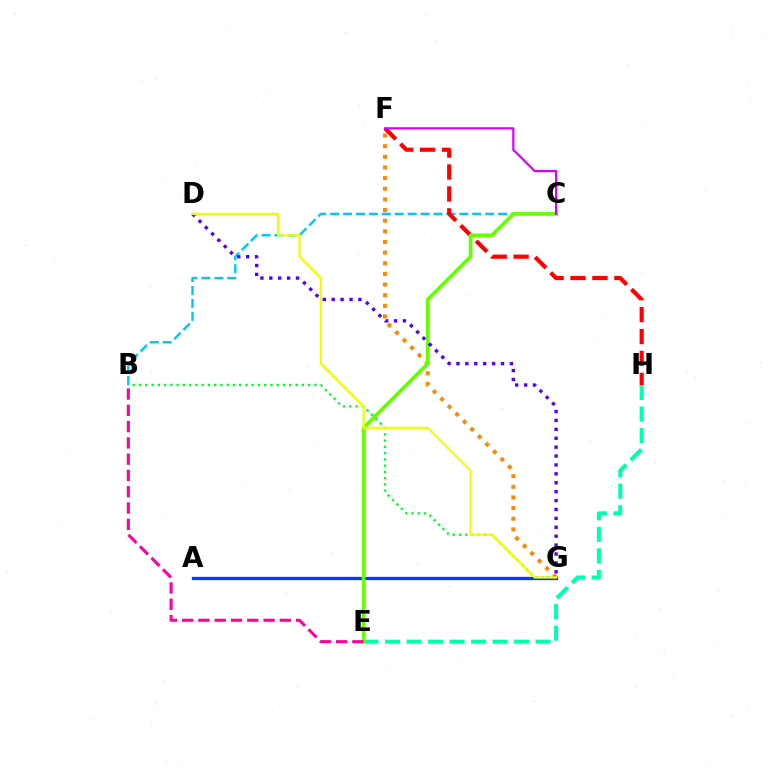{('B', 'G'): [{'color': '#00ff27', 'line_style': 'dotted', 'thickness': 1.7}], ('B', 'C'): [{'color': '#00c7ff', 'line_style': 'dashed', 'thickness': 1.75}], ('A', 'G'): [{'color': '#003fff', 'line_style': 'solid', 'thickness': 2.38}], ('E', 'H'): [{'color': '#00ffaf', 'line_style': 'dashed', 'thickness': 2.92}], ('F', 'G'): [{'color': '#ff8800', 'line_style': 'dotted', 'thickness': 2.89}], ('F', 'H'): [{'color': '#ff0000', 'line_style': 'dashed', 'thickness': 2.98}], ('C', 'E'): [{'color': '#66ff00', 'line_style': 'solid', 'thickness': 2.61}], ('D', 'G'): [{'color': '#4f00ff', 'line_style': 'dotted', 'thickness': 2.42}, {'color': '#eeff00', 'line_style': 'solid', 'thickness': 1.6}], ('B', 'E'): [{'color': '#ff00a0', 'line_style': 'dashed', 'thickness': 2.21}], ('C', 'F'): [{'color': '#d600ff', 'line_style': 'solid', 'thickness': 1.6}]}